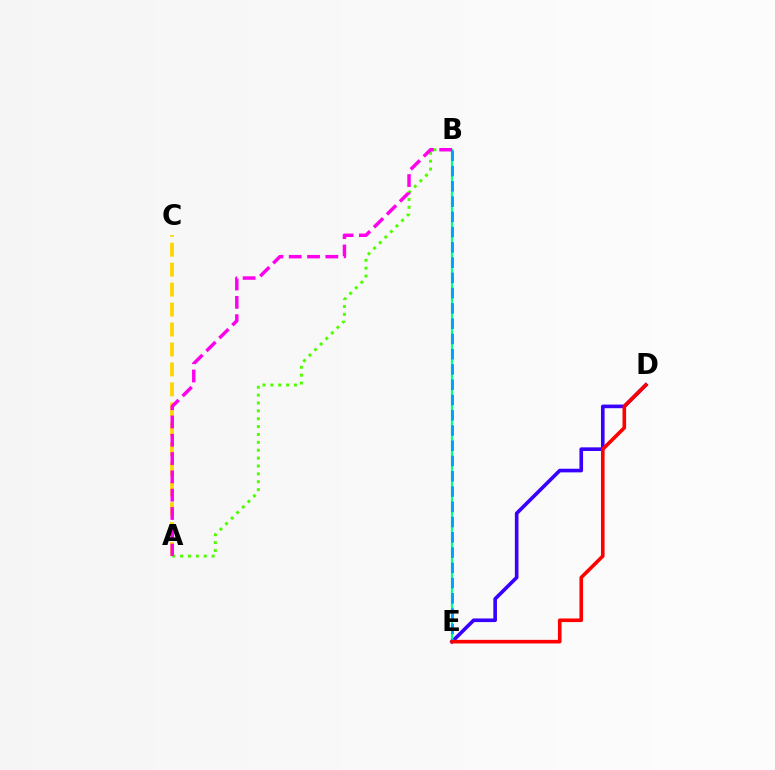{('D', 'E'): [{'color': '#3700ff', 'line_style': 'solid', 'thickness': 2.61}, {'color': '#ff0000', 'line_style': 'solid', 'thickness': 2.6}], ('A', 'B'): [{'color': '#4fff00', 'line_style': 'dotted', 'thickness': 2.14}, {'color': '#ff00ed', 'line_style': 'dashed', 'thickness': 2.49}], ('B', 'E'): [{'color': '#00ff86', 'line_style': 'solid', 'thickness': 1.58}, {'color': '#009eff', 'line_style': 'dashed', 'thickness': 2.07}], ('A', 'C'): [{'color': '#ffd500', 'line_style': 'dashed', 'thickness': 2.71}]}